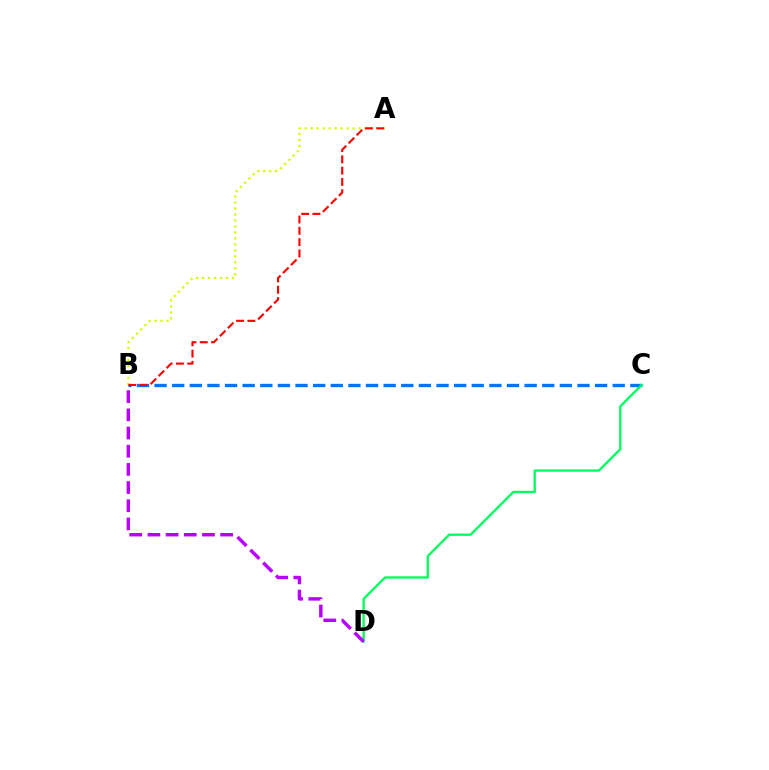{('B', 'C'): [{'color': '#0074ff', 'line_style': 'dashed', 'thickness': 2.39}], ('C', 'D'): [{'color': '#00ff5c', 'line_style': 'solid', 'thickness': 1.66}], ('A', 'B'): [{'color': '#d1ff00', 'line_style': 'dotted', 'thickness': 1.63}, {'color': '#ff0000', 'line_style': 'dashed', 'thickness': 1.54}], ('B', 'D'): [{'color': '#b900ff', 'line_style': 'dashed', 'thickness': 2.47}]}